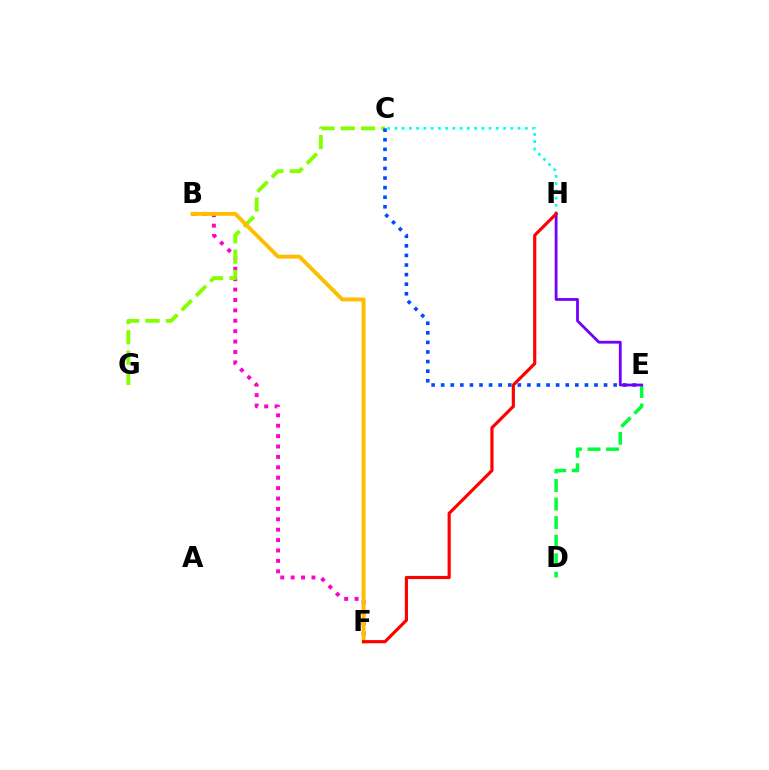{('C', 'H'): [{'color': '#00fff6', 'line_style': 'dotted', 'thickness': 1.97}], ('B', 'F'): [{'color': '#ff00cf', 'line_style': 'dotted', 'thickness': 2.83}, {'color': '#ffbd00', 'line_style': 'solid', 'thickness': 2.8}], ('D', 'E'): [{'color': '#00ff39', 'line_style': 'dashed', 'thickness': 2.52}], ('C', 'G'): [{'color': '#84ff00', 'line_style': 'dashed', 'thickness': 2.76}], ('C', 'E'): [{'color': '#004bff', 'line_style': 'dotted', 'thickness': 2.6}], ('E', 'H'): [{'color': '#7200ff', 'line_style': 'solid', 'thickness': 2.02}], ('F', 'H'): [{'color': '#ff0000', 'line_style': 'solid', 'thickness': 2.27}]}